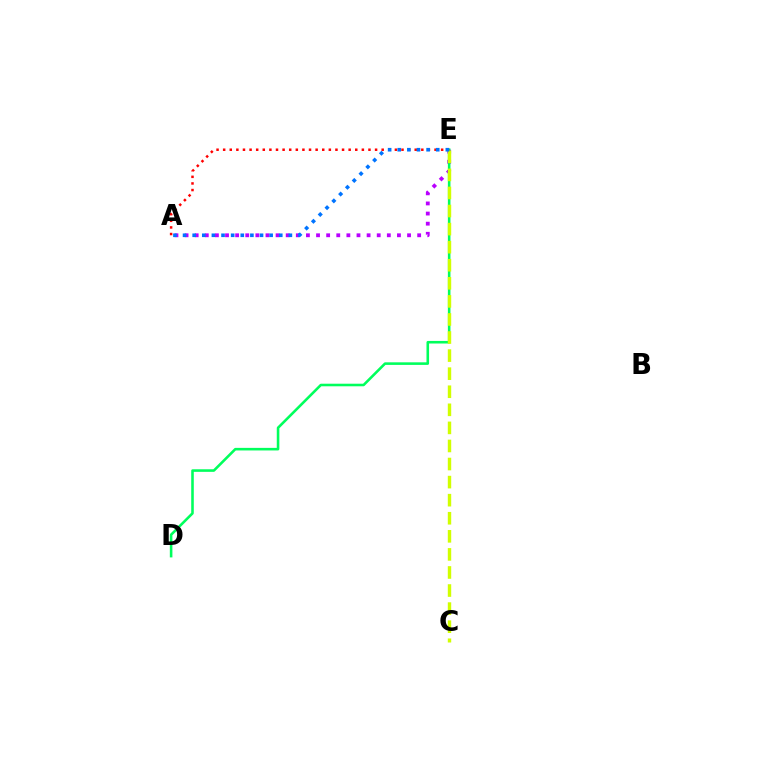{('A', 'E'): [{'color': '#b900ff', 'line_style': 'dotted', 'thickness': 2.75}, {'color': '#ff0000', 'line_style': 'dotted', 'thickness': 1.79}, {'color': '#0074ff', 'line_style': 'dotted', 'thickness': 2.61}], ('D', 'E'): [{'color': '#00ff5c', 'line_style': 'solid', 'thickness': 1.86}], ('C', 'E'): [{'color': '#d1ff00', 'line_style': 'dashed', 'thickness': 2.46}]}